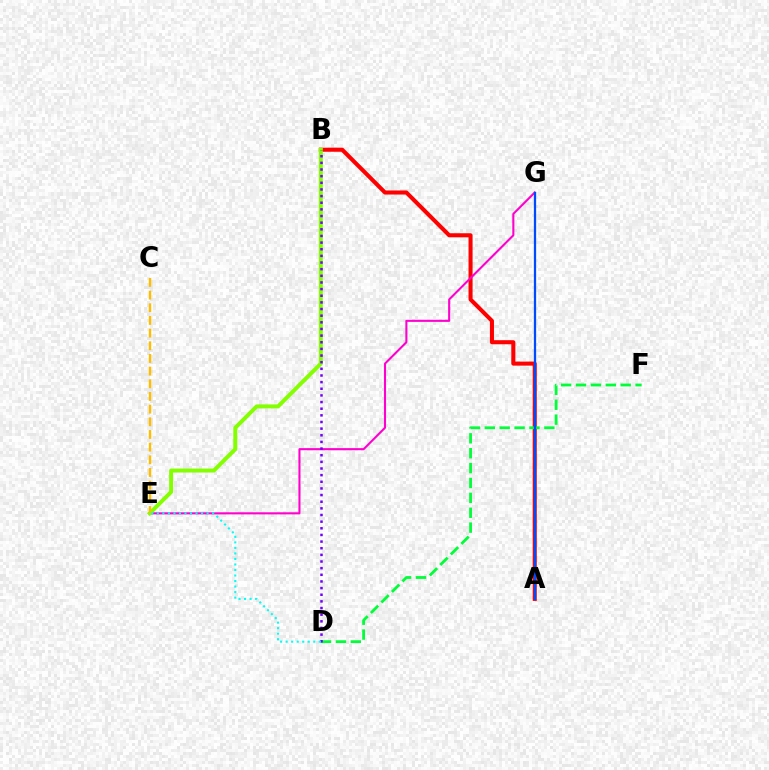{('A', 'B'): [{'color': '#ff0000', 'line_style': 'solid', 'thickness': 2.92}], ('D', 'F'): [{'color': '#00ff39', 'line_style': 'dashed', 'thickness': 2.02}], ('E', 'G'): [{'color': '#ff00cf', 'line_style': 'solid', 'thickness': 1.5}], ('A', 'G'): [{'color': '#004bff', 'line_style': 'solid', 'thickness': 1.63}], ('B', 'E'): [{'color': '#84ff00', 'line_style': 'solid', 'thickness': 2.86}], ('B', 'D'): [{'color': '#7200ff', 'line_style': 'dotted', 'thickness': 1.81}], ('C', 'E'): [{'color': '#ffbd00', 'line_style': 'dashed', 'thickness': 1.72}], ('D', 'E'): [{'color': '#00fff6', 'line_style': 'dotted', 'thickness': 1.5}]}